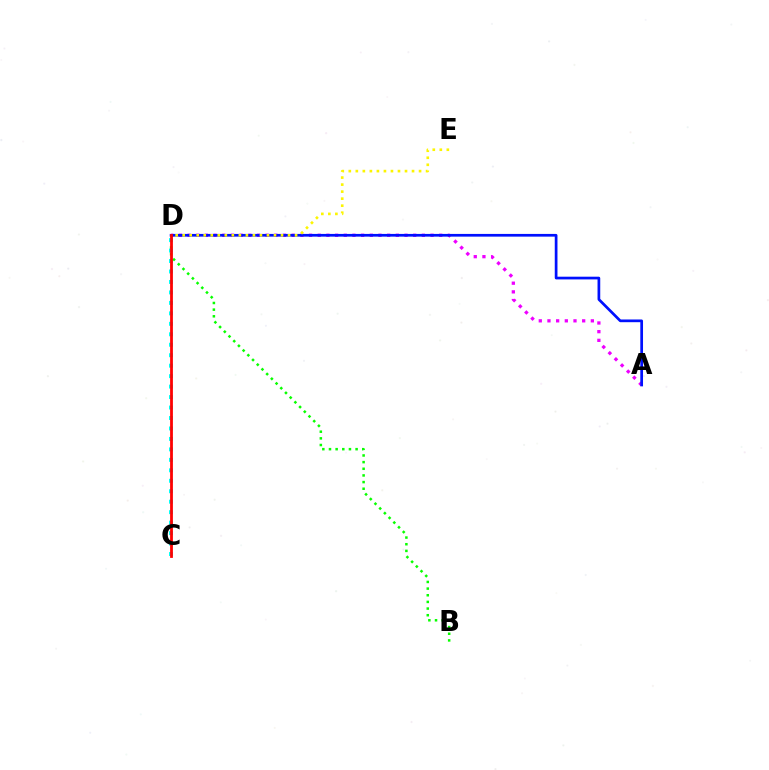{('A', 'D'): [{'color': '#ee00ff', 'line_style': 'dotted', 'thickness': 2.36}, {'color': '#0010ff', 'line_style': 'solid', 'thickness': 1.95}], ('B', 'D'): [{'color': '#08ff00', 'line_style': 'dotted', 'thickness': 1.81}], ('C', 'D'): [{'color': '#00fff6', 'line_style': 'dotted', 'thickness': 2.84}, {'color': '#ff0000', 'line_style': 'solid', 'thickness': 2.01}], ('D', 'E'): [{'color': '#fcf500', 'line_style': 'dotted', 'thickness': 1.91}]}